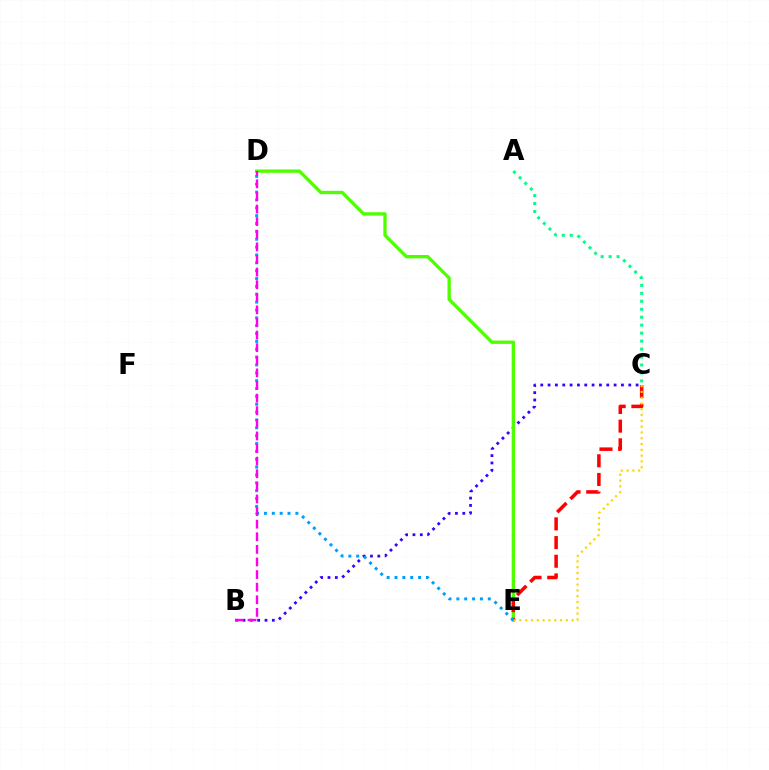{('B', 'C'): [{'color': '#3700ff', 'line_style': 'dotted', 'thickness': 1.99}], ('A', 'C'): [{'color': '#00ff86', 'line_style': 'dotted', 'thickness': 2.16}], ('D', 'E'): [{'color': '#4fff00', 'line_style': 'solid', 'thickness': 2.39}, {'color': '#009eff', 'line_style': 'dotted', 'thickness': 2.13}], ('C', 'E'): [{'color': '#ff0000', 'line_style': 'dashed', 'thickness': 2.54}, {'color': '#ffd500', 'line_style': 'dotted', 'thickness': 1.57}], ('B', 'D'): [{'color': '#ff00ed', 'line_style': 'dashed', 'thickness': 1.71}]}